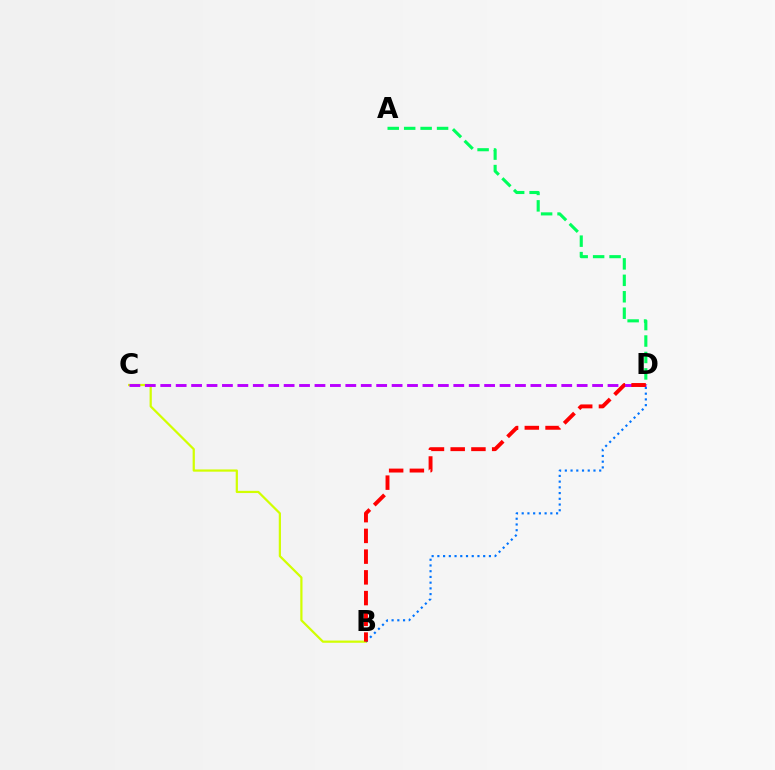{('B', 'C'): [{'color': '#d1ff00', 'line_style': 'solid', 'thickness': 1.6}], ('A', 'D'): [{'color': '#00ff5c', 'line_style': 'dashed', 'thickness': 2.23}], ('C', 'D'): [{'color': '#b900ff', 'line_style': 'dashed', 'thickness': 2.1}], ('B', 'D'): [{'color': '#0074ff', 'line_style': 'dotted', 'thickness': 1.56}, {'color': '#ff0000', 'line_style': 'dashed', 'thickness': 2.82}]}